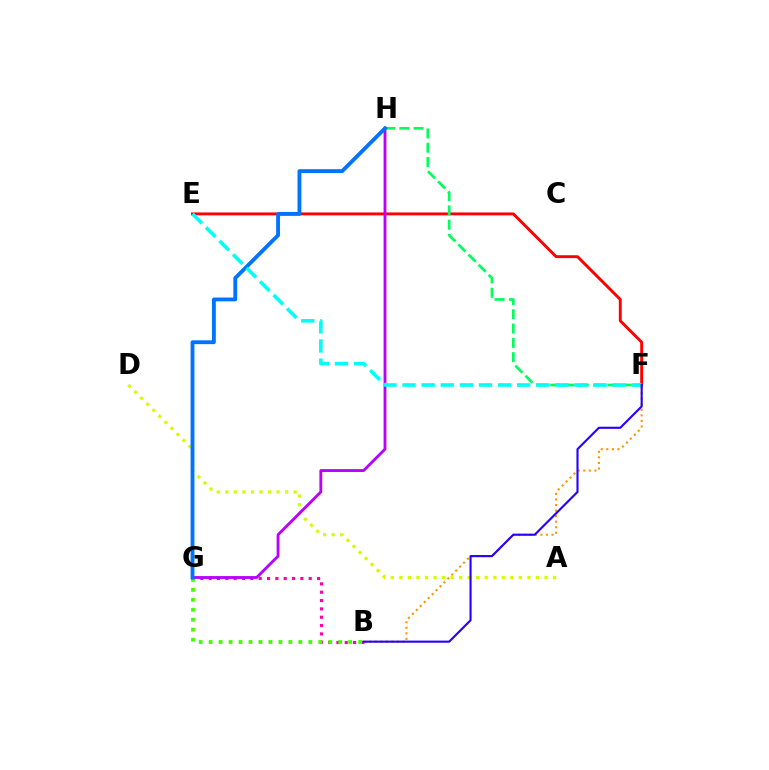{('E', 'F'): [{'color': '#ff0000', 'line_style': 'solid', 'thickness': 2.1}, {'color': '#00fff6', 'line_style': 'dashed', 'thickness': 2.6}], ('B', 'G'): [{'color': '#ff00ac', 'line_style': 'dotted', 'thickness': 2.27}, {'color': '#3dff00', 'line_style': 'dotted', 'thickness': 2.71}], ('A', 'D'): [{'color': '#d1ff00', 'line_style': 'dotted', 'thickness': 2.32}], ('F', 'H'): [{'color': '#00ff5c', 'line_style': 'dashed', 'thickness': 1.94}], ('G', 'H'): [{'color': '#b900ff', 'line_style': 'solid', 'thickness': 2.05}, {'color': '#0074ff', 'line_style': 'solid', 'thickness': 2.77}], ('B', 'F'): [{'color': '#ff9400', 'line_style': 'dotted', 'thickness': 1.51}, {'color': '#2500ff', 'line_style': 'solid', 'thickness': 1.52}]}